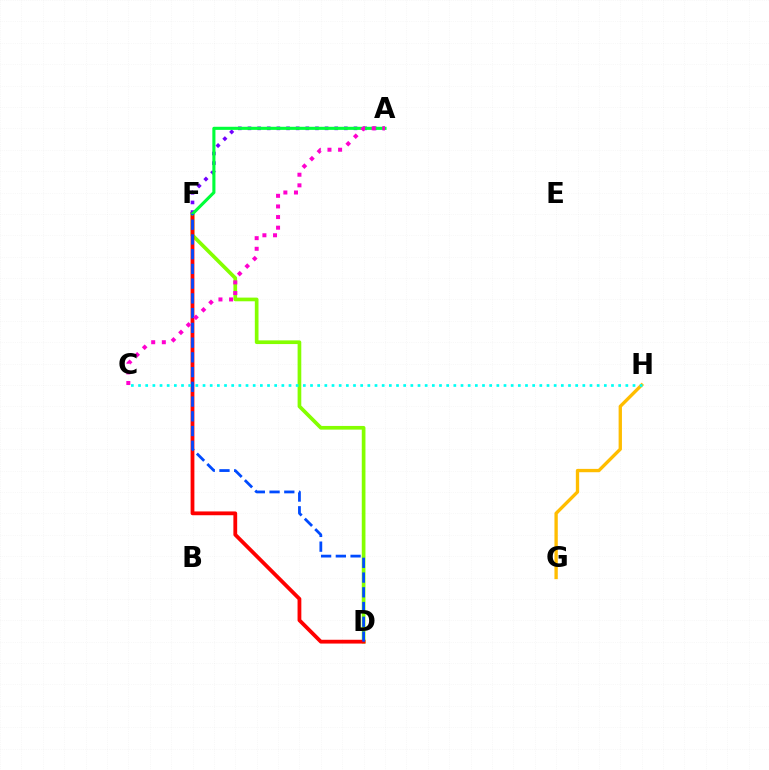{('G', 'H'): [{'color': '#ffbd00', 'line_style': 'solid', 'thickness': 2.4}], ('D', 'F'): [{'color': '#84ff00', 'line_style': 'solid', 'thickness': 2.65}, {'color': '#ff0000', 'line_style': 'solid', 'thickness': 2.73}, {'color': '#004bff', 'line_style': 'dashed', 'thickness': 2.0}], ('C', 'H'): [{'color': '#00fff6', 'line_style': 'dotted', 'thickness': 1.95}], ('A', 'F'): [{'color': '#7200ff', 'line_style': 'dotted', 'thickness': 2.62}, {'color': '#00ff39', 'line_style': 'solid', 'thickness': 2.23}], ('A', 'C'): [{'color': '#ff00cf', 'line_style': 'dotted', 'thickness': 2.89}]}